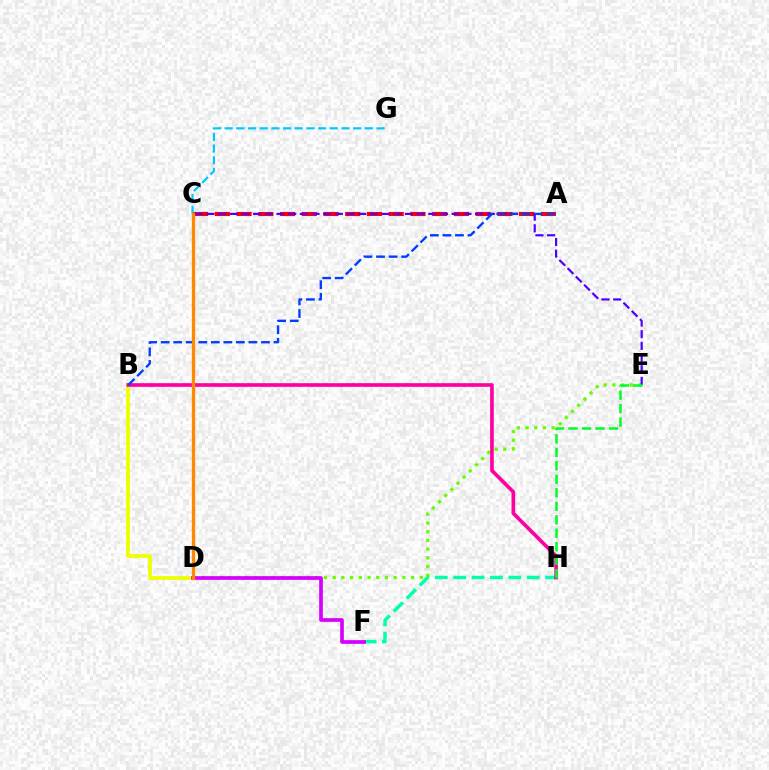{('A', 'C'): [{'color': '#ff0000', 'line_style': 'dashed', 'thickness': 2.95}], ('F', 'H'): [{'color': '#00ffaf', 'line_style': 'dashed', 'thickness': 2.5}], ('B', 'D'): [{'color': '#eeff00', 'line_style': 'solid', 'thickness': 2.7}], ('D', 'E'): [{'color': '#66ff00', 'line_style': 'dotted', 'thickness': 2.37}], ('B', 'H'): [{'color': '#ff00a0', 'line_style': 'solid', 'thickness': 2.63}], ('C', 'E'): [{'color': '#4f00ff', 'line_style': 'dashed', 'thickness': 1.59}], ('E', 'H'): [{'color': '#00ff27', 'line_style': 'dashed', 'thickness': 1.83}], ('D', 'F'): [{'color': '#d600ff', 'line_style': 'solid', 'thickness': 2.66}], ('C', 'G'): [{'color': '#00c7ff', 'line_style': 'dashed', 'thickness': 1.59}], ('A', 'B'): [{'color': '#003fff', 'line_style': 'dashed', 'thickness': 1.7}], ('C', 'D'): [{'color': '#ff8800', 'line_style': 'solid', 'thickness': 2.37}]}